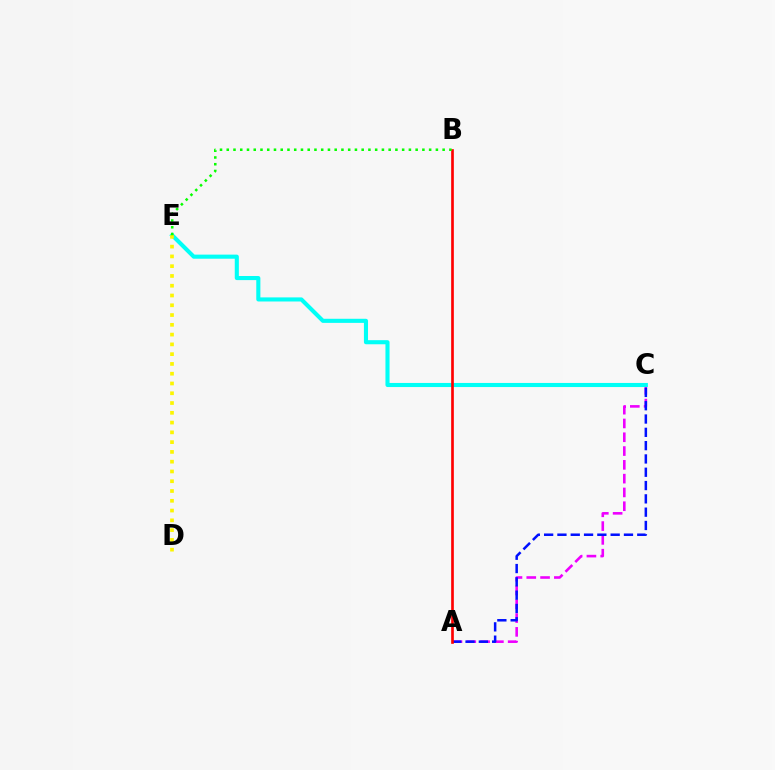{('A', 'C'): [{'color': '#ee00ff', 'line_style': 'dashed', 'thickness': 1.87}, {'color': '#0010ff', 'line_style': 'dashed', 'thickness': 1.81}], ('C', 'E'): [{'color': '#00fff6', 'line_style': 'solid', 'thickness': 2.95}], ('D', 'E'): [{'color': '#fcf500', 'line_style': 'dotted', 'thickness': 2.66}], ('A', 'B'): [{'color': '#ff0000', 'line_style': 'solid', 'thickness': 1.92}], ('B', 'E'): [{'color': '#08ff00', 'line_style': 'dotted', 'thickness': 1.83}]}